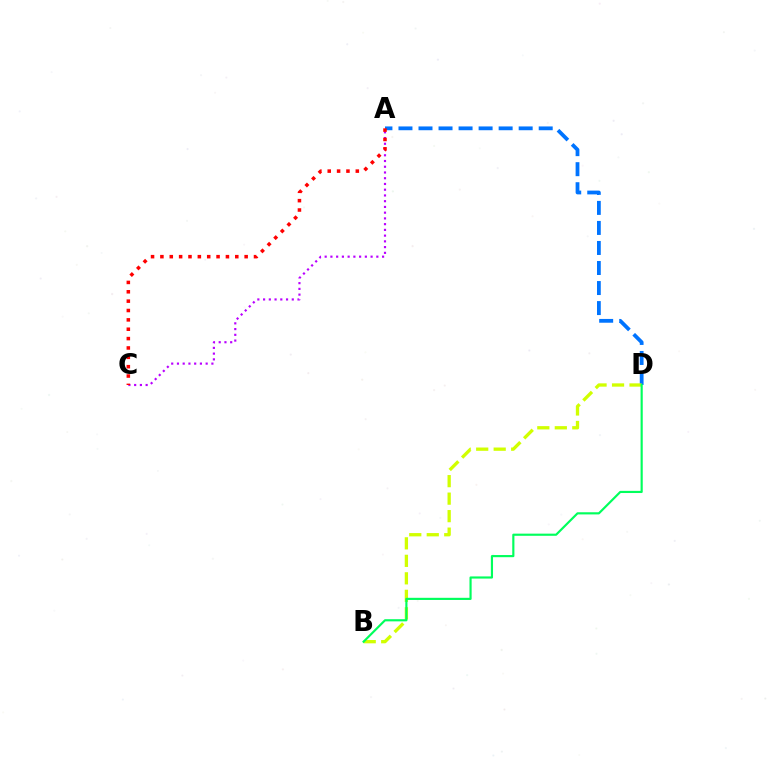{('A', 'D'): [{'color': '#0074ff', 'line_style': 'dashed', 'thickness': 2.72}], ('B', 'D'): [{'color': '#d1ff00', 'line_style': 'dashed', 'thickness': 2.38}, {'color': '#00ff5c', 'line_style': 'solid', 'thickness': 1.56}], ('A', 'C'): [{'color': '#b900ff', 'line_style': 'dotted', 'thickness': 1.56}, {'color': '#ff0000', 'line_style': 'dotted', 'thickness': 2.54}]}